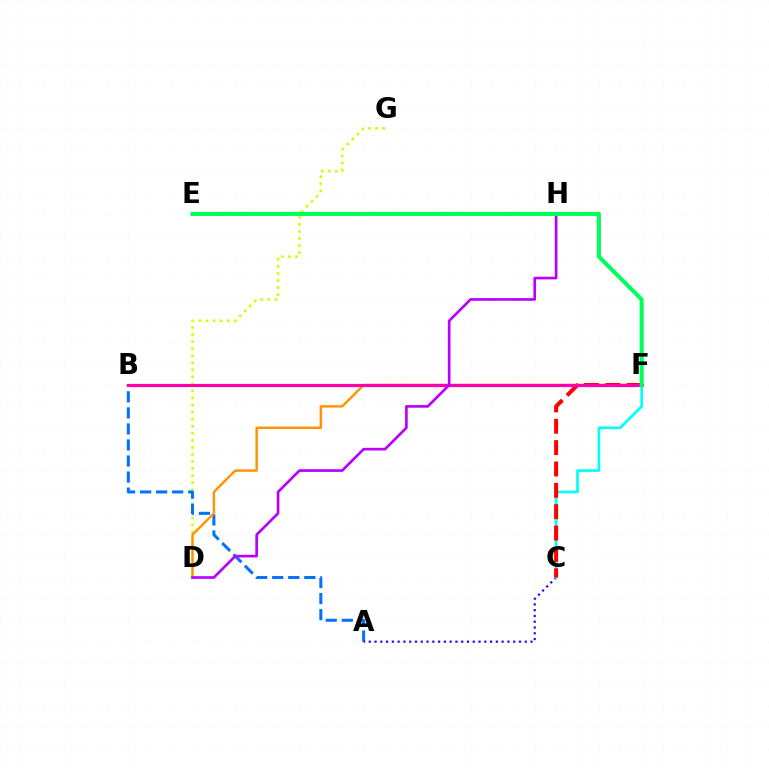{('D', 'G'): [{'color': '#d1ff00', 'line_style': 'dotted', 'thickness': 1.92}], ('A', 'B'): [{'color': '#0074ff', 'line_style': 'dashed', 'thickness': 2.18}], ('E', 'H'): [{'color': '#3dff00', 'line_style': 'dashed', 'thickness': 2.79}], ('A', 'C'): [{'color': '#2500ff', 'line_style': 'dotted', 'thickness': 1.57}], ('D', 'F'): [{'color': '#ff9400', 'line_style': 'solid', 'thickness': 1.75}], ('C', 'F'): [{'color': '#00fff6', 'line_style': 'solid', 'thickness': 1.93}, {'color': '#ff0000', 'line_style': 'dashed', 'thickness': 2.9}], ('B', 'F'): [{'color': '#ff00ac', 'line_style': 'solid', 'thickness': 2.28}], ('D', 'H'): [{'color': '#b900ff', 'line_style': 'solid', 'thickness': 1.93}], ('E', 'F'): [{'color': '#00ff5c', 'line_style': 'solid', 'thickness': 2.92}]}